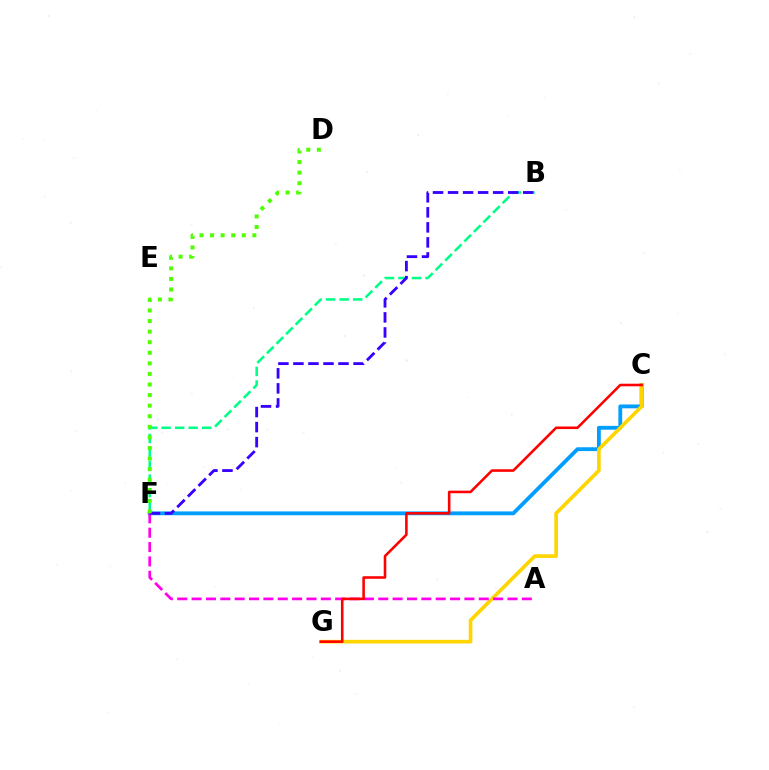{('B', 'F'): [{'color': '#00ff86', 'line_style': 'dashed', 'thickness': 1.84}, {'color': '#3700ff', 'line_style': 'dashed', 'thickness': 2.04}], ('C', 'F'): [{'color': '#009eff', 'line_style': 'solid', 'thickness': 2.76}], ('C', 'G'): [{'color': '#ffd500', 'line_style': 'solid', 'thickness': 2.63}, {'color': '#ff0000', 'line_style': 'solid', 'thickness': 1.85}], ('A', 'F'): [{'color': '#ff00ed', 'line_style': 'dashed', 'thickness': 1.95}], ('D', 'F'): [{'color': '#4fff00', 'line_style': 'dotted', 'thickness': 2.87}]}